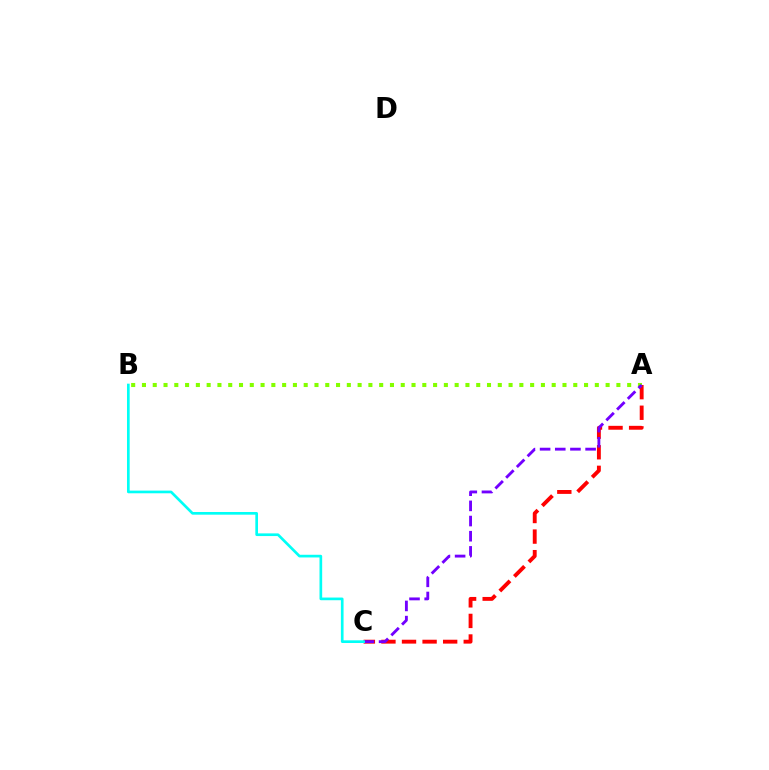{('A', 'B'): [{'color': '#84ff00', 'line_style': 'dotted', 'thickness': 2.93}], ('A', 'C'): [{'color': '#ff0000', 'line_style': 'dashed', 'thickness': 2.79}, {'color': '#7200ff', 'line_style': 'dashed', 'thickness': 2.06}], ('B', 'C'): [{'color': '#00fff6', 'line_style': 'solid', 'thickness': 1.93}]}